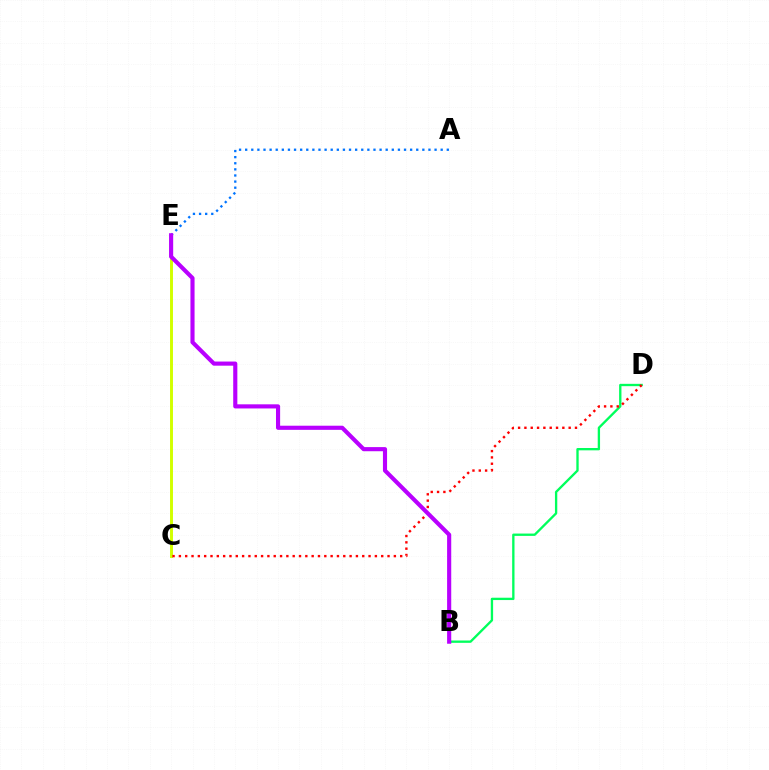{('C', 'E'): [{'color': '#d1ff00', 'line_style': 'solid', 'thickness': 2.11}], ('B', 'D'): [{'color': '#00ff5c', 'line_style': 'solid', 'thickness': 1.68}], ('A', 'E'): [{'color': '#0074ff', 'line_style': 'dotted', 'thickness': 1.66}], ('C', 'D'): [{'color': '#ff0000', 'line_style': 'dotted', 'thickness': 1.72}], ('B', 'E'): [{'color': '#b900ff', 'line_style': 'solid', 'thickness': 2.97}]}